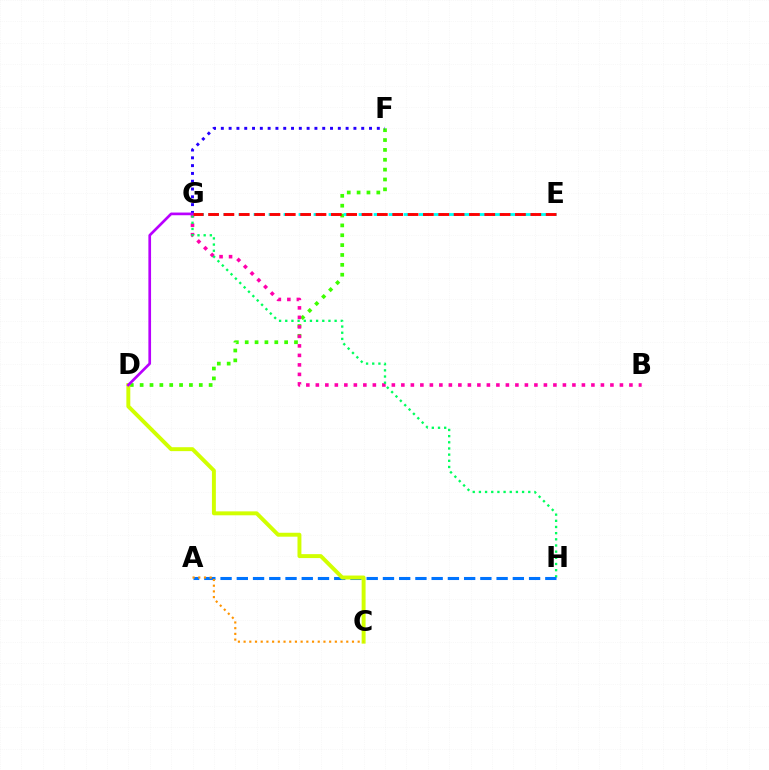{('D', 'F'): [{'color': '#3dff00', 'line_style': 'dotted', 'thickness': 2.68}], ('B', 'G'): [{'color': '#ff00ac', 'line_style': 'dotted', 'thickness': 2.58}], ('F', 'G'): [{'color': '#2500ff', 'line_style': 'dotted', 'thickness': 2.12}], ('G', 'H'): [{'color': '#00ff5c', 'line_style': 'dotted', 'thickness': 1.68}], ('E', 'G'): [{'color': '#00fff6', 'line_style': 'dashed', 'thickness': 2.04}, {'color': '#ff0000', 'line_style': 'dashed', 'thickness': 2.08}], ('A', 'H'): [{'color': '#0074ff', 'line_style': 'dashed', 'thickness': 2.21}], ('C', 'D'): [{'color': '#d1ff00', 'line_style': 'solid', 'thickness': 2.83}], ('A', 'C'): [{'color': '#ff9400', 'line_style': 'dotted', 'thickness': 1.55}], ('D', 'G'): [{'color': '#b900ff', 'line_style': 'solid', 'thickness': 1.93}]}